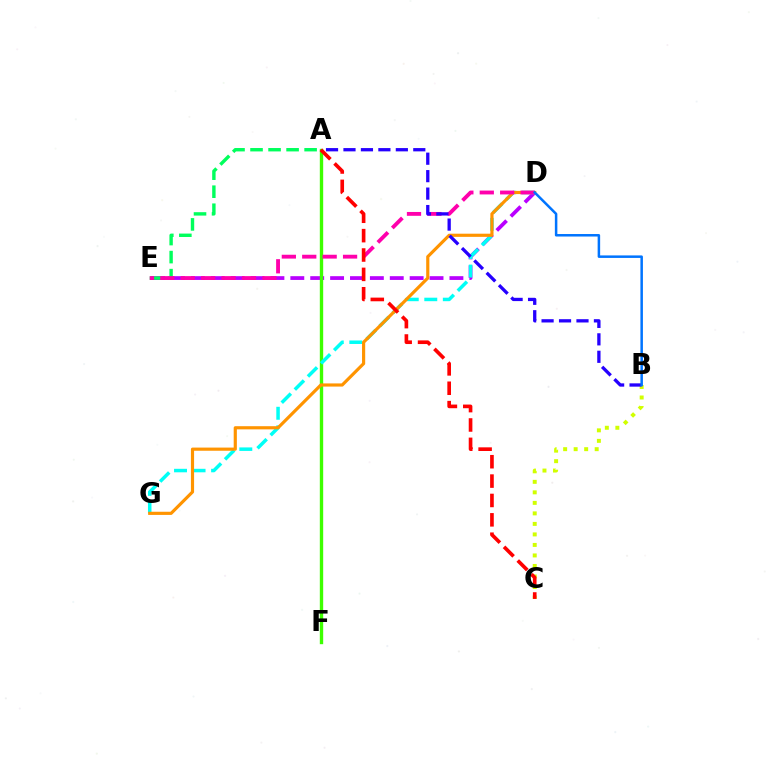{('D', 'E'): [{'color': '#b900ff', 'line_style': 'dashed', 'thickness': 2.7}, {'color': '#ff00ac', 'line_style': 'dashed', 'thickness': 2.77}], ('A', 'F'): [{'color': '#3dff00', 'line_style': 'solid', 'thickness': 2.43}], ('B', 'C'): [{'color': '#d1ff00', 'line_style': 'dotted', 'thickness': 2.86}], ('A', 'E'): [{'color': '#00ff5c', 'line_style': 'dashed', 'thickness': 2.45}], ('D', 'G'): [{'color': '#00fff6', 'line_style': 'dashed', 'thickness': 2.52}, {'color': '#ff9400', 'line_style': 'solid', 'thickness': 2.28}], ('A', 'C'): [{'color': '#ff0000', 'line_style': 'dashed', 'thickness': 2.63}], ('A', 'B'): [{'color': '#2500ff', 'line_style': 'dashed', 'thickness': 2.37}], ('B', 'D'): [{'color': '#0074ff', 'line_style': 'solid', 'thickness': 1.81}]}